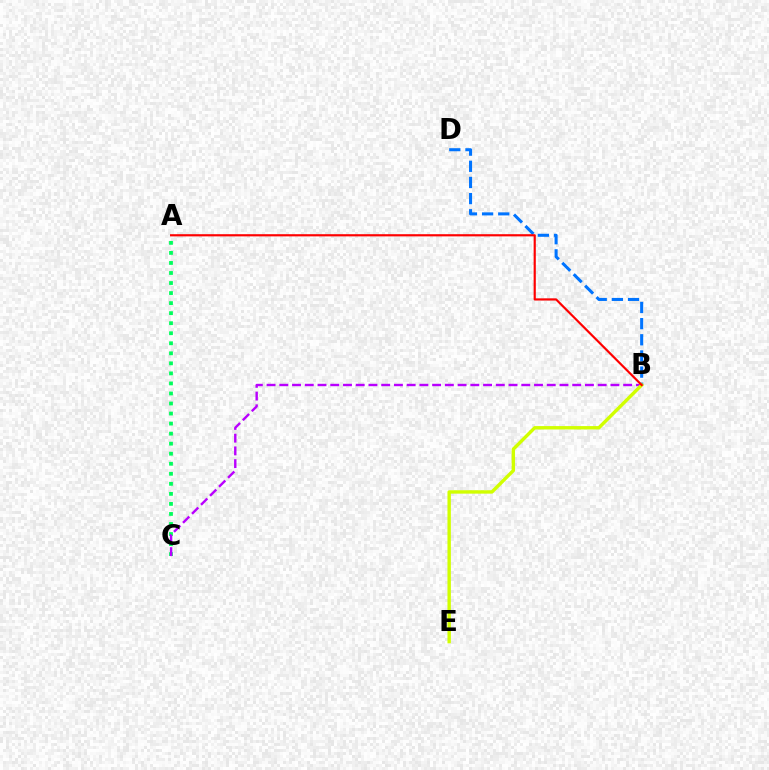{('A', 'C'): [{'color': '#00ff5c', 'line_style': 'dotted', 'thickness': 2.73}], ('B', 'D'): [{'color': '#0074ff', 'line_style': 'dashed', 'thickness': 2.2}], ('B', 'C'): [{'color': '#b900ff', 'line_style': 'dashed', 'thickness': 1.73}], ('B', 'E'): [{'color': '#d1ff00', 'line_style': 'solid', 'thickness': 2.45}], ('A', 'B'): [{'color': '#ff0000', 'line_style': 'solid', 'thickness': 1.57}]}